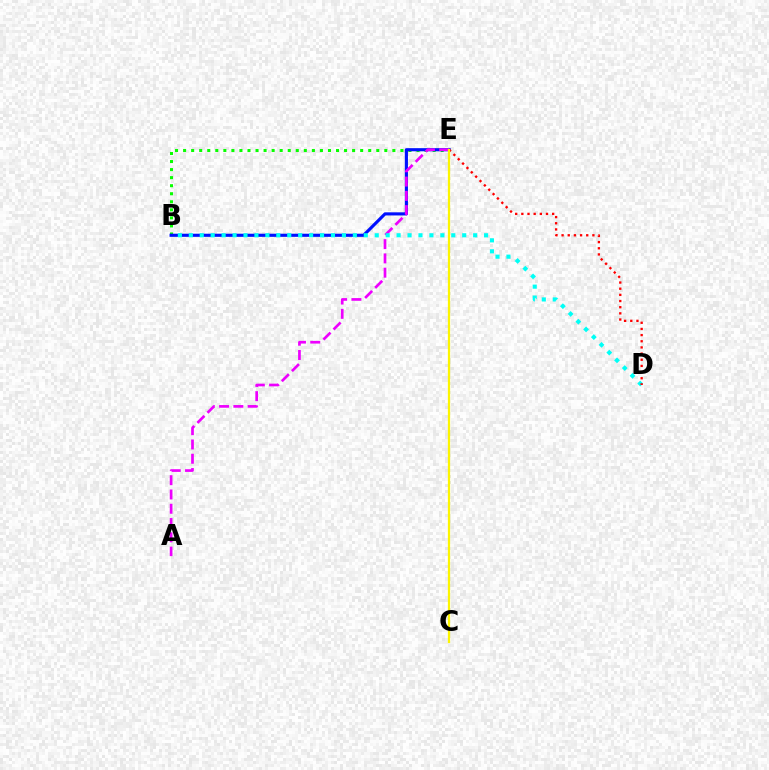{('B', 'E'): [{'color': '#08ff00', 'line_style': 'dotted', 'thickness': 2.19}, {'color': '#0010ff', 'line_style': 'solid', 'thickness': 2.25}], ('A', 'E'): [{'color': '#ee00ff', 'line_style': 'dashed', 'thickness': 1.94}], ('B', 'D'): [{'color': '#00fff6', 'line_style': 'dotted', 'thickness': 2.97}], ('D', 'E'): [{'color': '#ff0000', 'line_style': 'dotted', 'thickness': 1.67}], ('C', 'E'): [{'color': '#fcf500', 'line_style': 'solid', 'thickness': 1.63}]}